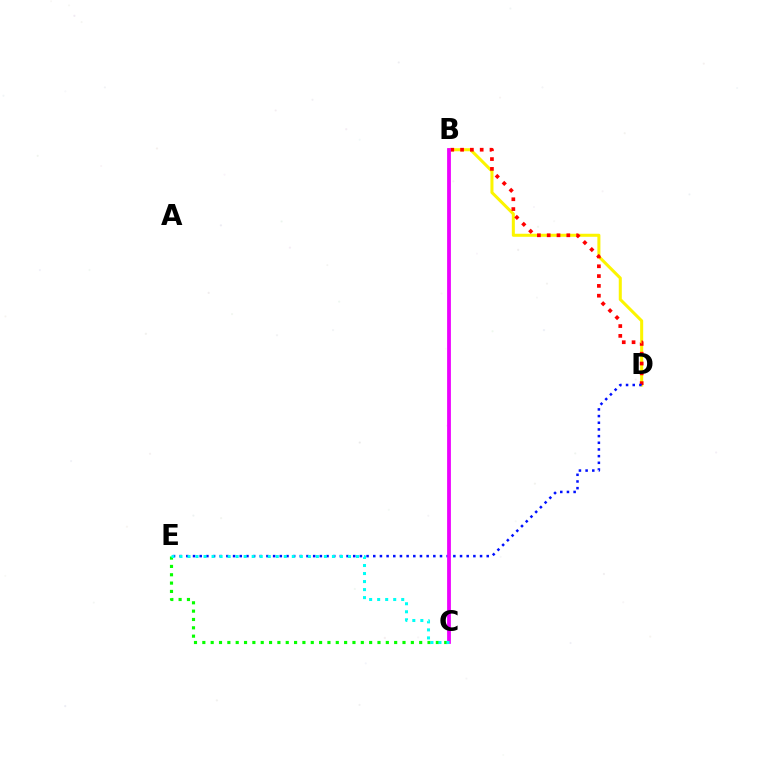{('B', 'D'): [{'color': '#fcf500', 'line_style': 'solid', 'thickness': 2.19}, {'color': '#ff0000', 'line_style': 'dotted', 'thickness': 2.66}], ('D', 'E'): [{'color': '#0010ff', 'line_style': 'dotted', 'thickness': 1.81}], ('C', 'E'): [{'color': '#08ff00', 'line_style': 'dotted', 'thickness': 2.27}, {'color': '#00fff6', 'line_style': 'dotted', 'thickness': 2.18}], ('B', 'C'): [{'color': '#ee00ff', 'line_style': 'solid', 'thickness': 2.72}]}